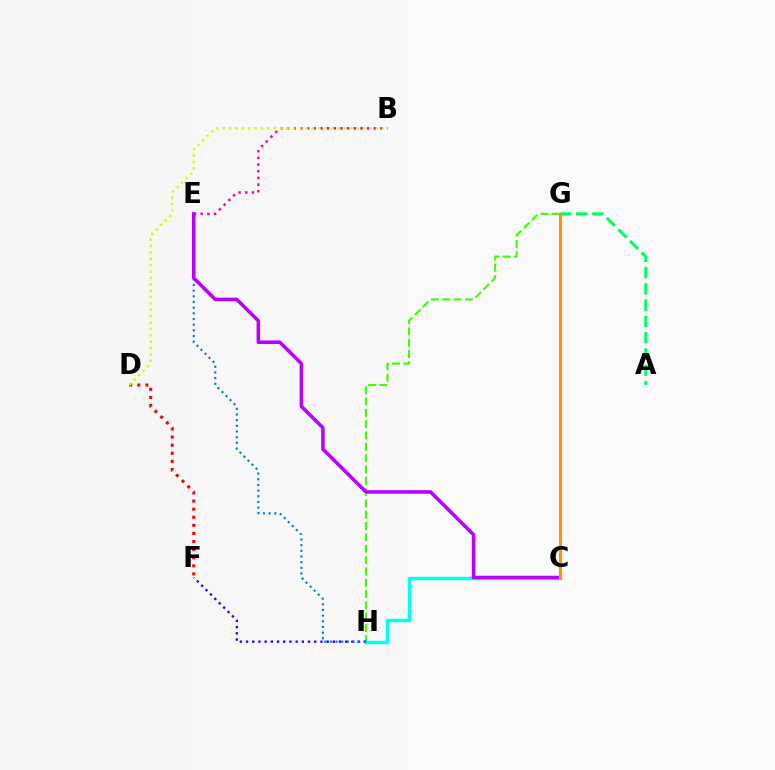{('D', 'F'): [{'color': '#ff0000', 'line_style': 'dotted', 'thickness': 2.2}], ('B', 'E'): [{'color': '#ff00ac', 'line_style': 'dotted', 'thickness': 1.81}], ('G', 'H'): [{'color': '#3dff00', 'line_style': 'dashed', 'thickness': 1.54}], ('C', 'H'): [{'color': '#00fff6', 'line_style': 'solid', 'thickness': 2.47}], ('F', 'H'): [{'color': '#2500ff', 'line_style': 'dotted', 'thickness': 1.68}], ('B', 'D'): [{'color': '#d1ff00', 'line_style': 'dotted', 'thickness': 1.73}], ('E', 'H'): [{'color': '#0074ff', 'line_style': 'dotted', 'thickness': 1.54}], ('A', 'G'): [{'color': '#00ff5c', 'line_style': 'dashed', 'thickness': 2.21}], ('C', 'E'): [{'color': '#b900ff', 'line_style': 'solid', 'thickness': 2.54}], ('C', 'G'): [{'color': '#ff9400', 'line_style': 'solid', 'thickness': 2.24}]}